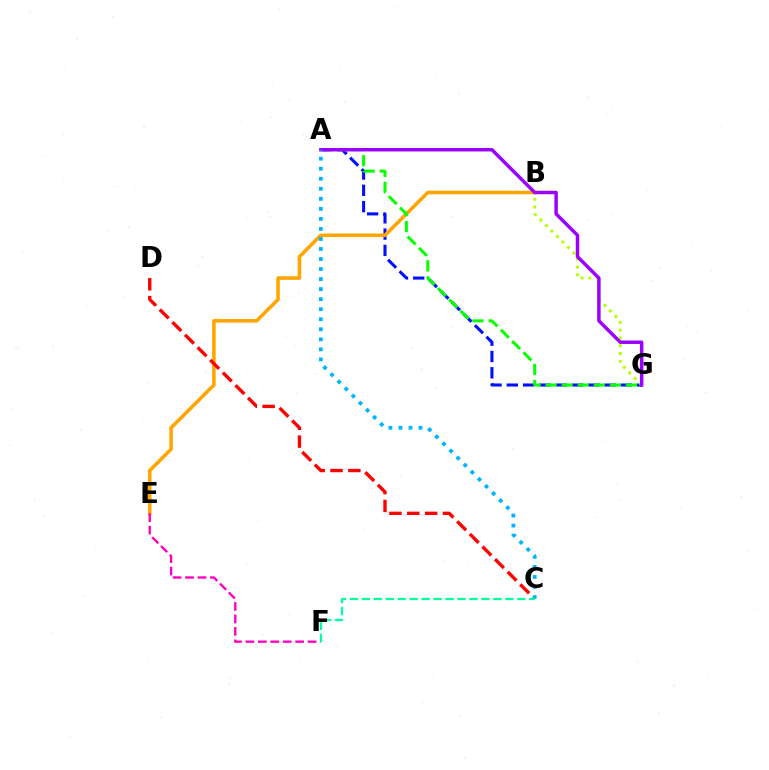{('A', 'G'): [{'color': '#0010ff', 'line_style': 'dashed', 'thickness': 2.21}, {'color': '#08ff00', 'line_style': 'dashed', 'thickness': 2.18}, {'color': '#9b00ff', 'line_style': 'solid', 'thickness': 2.49}], ('B', 'G'): [{'color': '#b3ff00', 'line_style': 'dotted', 'thickness': 2.11}], ('B', 'E'): [{'color': '#ffa500', 'line_style': 'solid', 'thickness': 2.57}], ('C', 'D'): [{'color': '#ff0000', 'line_style': 'dashed', 'thickness': 2.42}], ('E', 'F'): [{'color': '#ff00bd', 'line_style': 'dashed', 'thickness': 1.69}], ('A', 'C'): [{'color': '#00b5ff', 'line_style': 'dotted', 'thickness': 2.73}], ('C', 'F'): [{'color': '#00ff9d', 'line_style': 'dashed', 'thickness': 1.62}]}